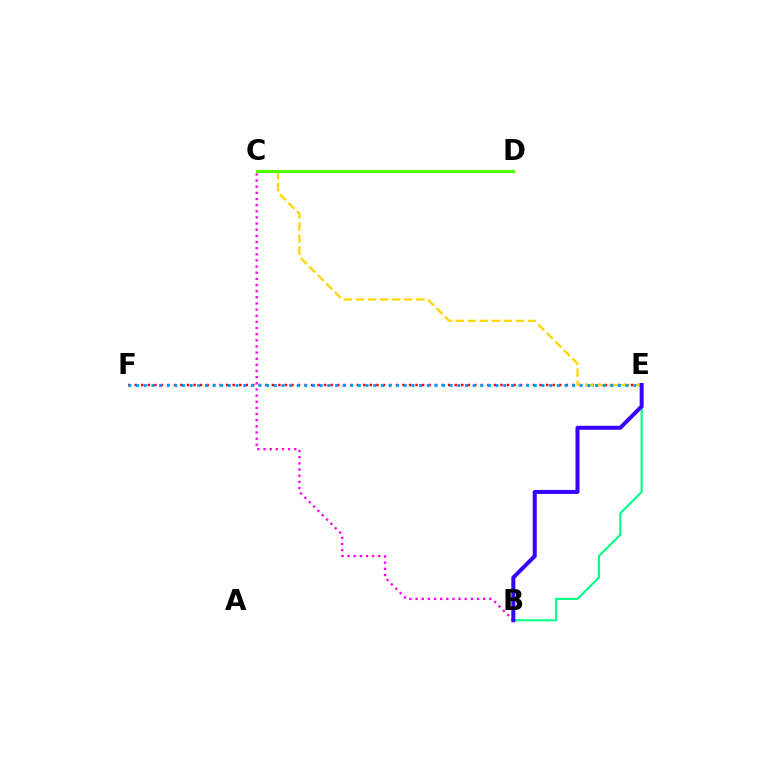{('E', 'F'): [{'color': '#ff0000', 'line_style': 'dotted', 'thickness': 1.77}, {'color': '#009eff', 'line_style': 'dotted', 'thickness': 2.08}], ('B', 'E'): [{'color': '#00ff86', 'line_style': 'solid', 'thickness': 1.52}, {'color': '#3700ff', 'line_style': 'solid', 'thickness': 2.89}], ('B', 'C'): [{'color': '#ff00ed', 'line_style': 'dotted', 'thickness': 1.67}], ('C', 'E'): [{'color': '#ffd500', 'line_style': 'dashed', 'thickness': 1.64}], ('C', 'D'): [{'color': '#4fff00', 'line_style': 'solid', 'thickness': 2.21}]}